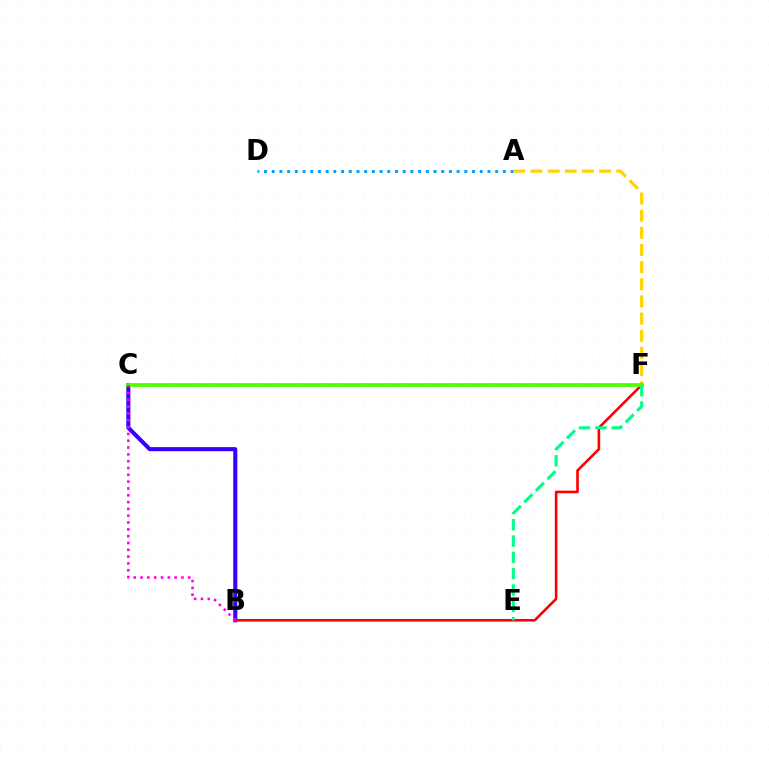{('A', 'D'): [{'color': '#009eff', 'line_style': 'dotted', 'thickness': 2.09}], ('B', 'C'): [{'color': '#3700ff', 'line_style': 'solid', 'thickness': 2.94}, {'color': '#ff00ed', 'line_style': 'dotted', 'thickness': 1.85}], ('A', 'F'): [{'color': '#ffd500', 'line_style': 'dashed', 'thickness': 2.33}], ('B', 'F'): [{'color': '#ff0000', 'line_style': 'solid', 'thickness': 1.87}], ('C', 'F'): [{'color': '#4fff00', 'line_style': 'solid', 'thickness': 2.7}], ('E', 'F'): [{'color': '#00ff86', 'line_style': 'dashed', 'thickness': 2.22}]}